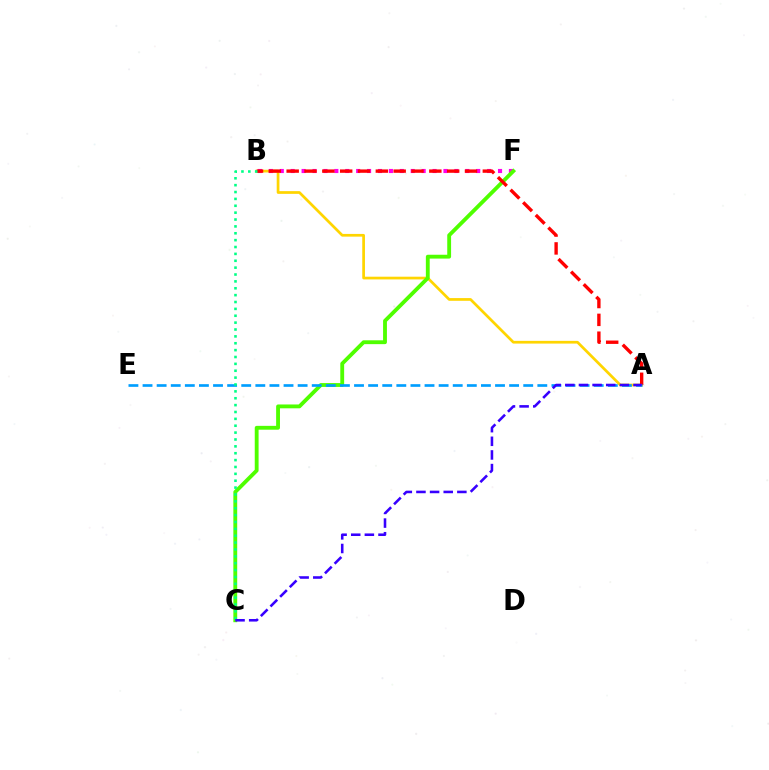{('A', 'B'): [{'color': '#ffd500', 'line_style': 'solid', 'thickness': 1.95}, {'color': '#ff0000', 'line_style': 'dashed', 'thickness': 2.42}], ('B', 'F'): [{'color': '#ff00ed', 'line_style': 'dotted', 'thickness': 2.96}], ('C', 'F'): [{'color': '#4fff00', 'line_style': 'solid', 'thickness': 2.77}], ('A', 'E'): [{'color': '#009eff', 'line_style': 'dashed', 'thickness': 1.92}], ('B', 'C'): [{'color': '#00ff86', 'line_style': 'dotted', 'thickness': 1.87}], ('A', 'C'): [{'color': '#3700ff', 'line_style': 'dashed', 'thickness': 1.85}]}